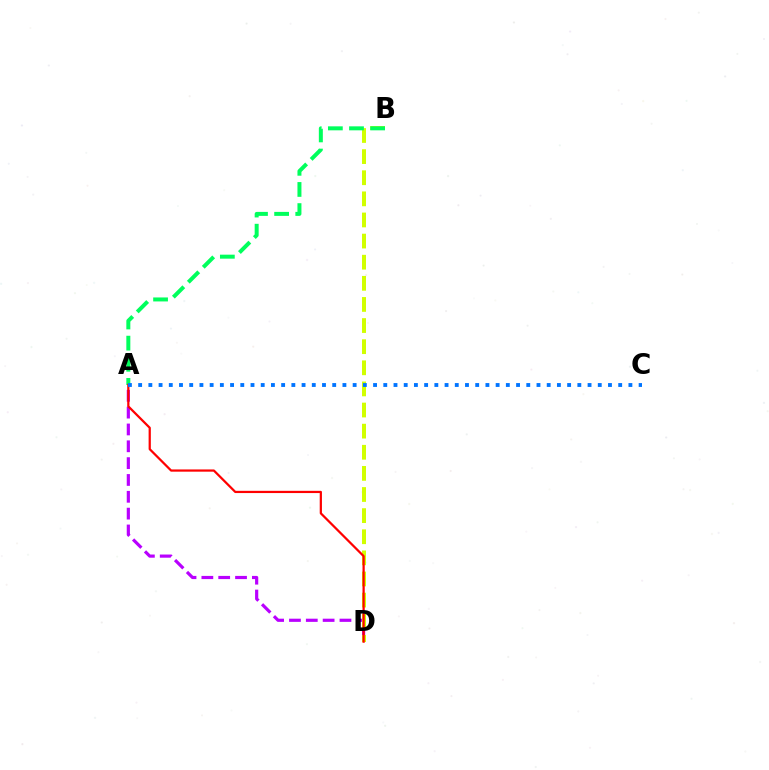{('A', 'D'): [{'color': '#b900ff', 'line_style': 'dashed', 'thickness': 2.29}, {'color': '#ff0000', 'line_style': 'solid', 'thickness': 1.61}], ('B', 'D'): [{'color': '#d1ff00', 'line_style': 'dashed', 'thickness': 2.87}], ('A', 'B'): [{'color': '#00ff5c', 'line_style': 'dashed', 'thickness': 2.87}], ('A', 'C'): [{'color': '#0074ff', 'line_style': 'dotted', 'thickness': 2.78}]}